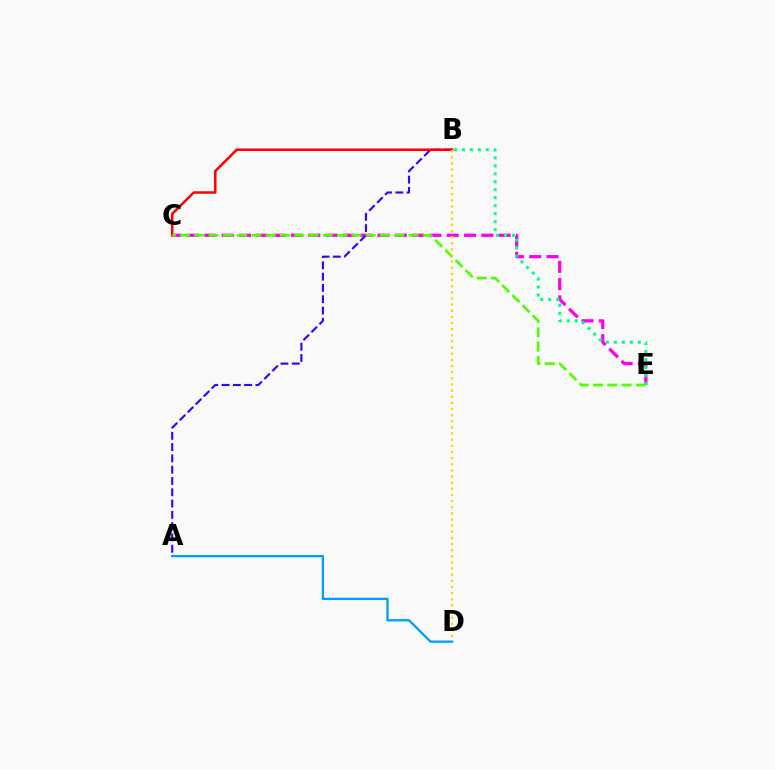{('C', 'E'): [{'color': '#ff00ed', 'line_style': 'dashed', 'thickness': 2.35}, {'color': '#4fff00', 'line_style': 'dashed', 'thickness': 1.94}], ('A', 'B'): [{'color': '#3700ff', 'line_style': 'dashed', 'thickness': 1.53}], ('B', 'C'): [{'color': '#ff0000', 'line_style': 'solid', 'thickness': 1.8}], ('B', 'E'): [{'color': '#00ff86', 'line_style': 'dotted', 'thickness': 2.17}], ('B', 'D'): [{'color': '#ffd500', 'line_style': 'dotted', 'thickness': 1.67}], ('A', 'D'): [{'color': '#009eff', 'line_style': 'solid', 'thickness': 1.66}]}